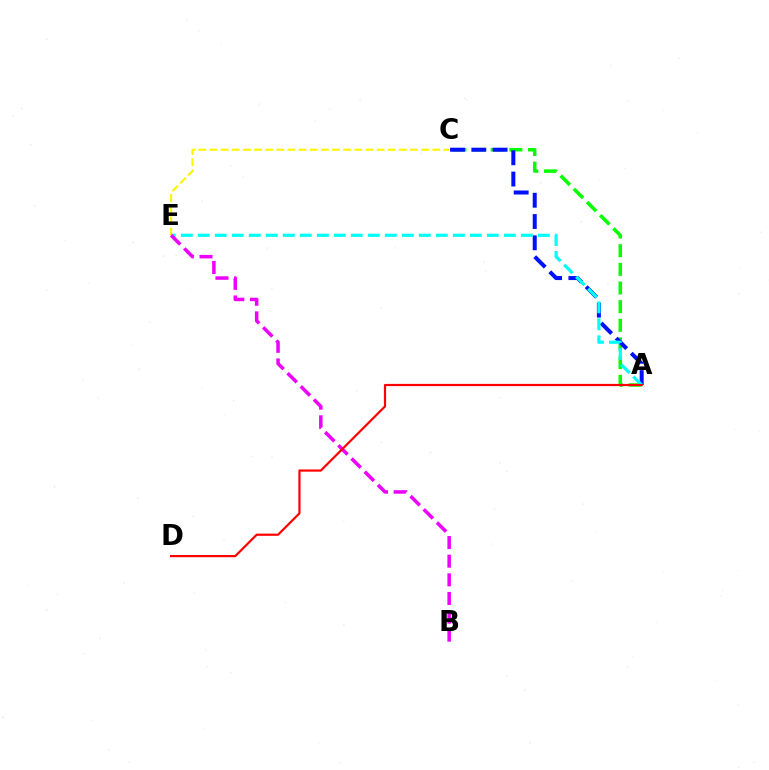{('C', 'E'): [{'color': '#fcf500', 'line_style': 'dashed', 'thickness': 1.51}], ('A', 'C'): [{'color': '#08ff00', 'line_style': 'dashed', 'thickness': 2.53}, {'color': '#0010ff', 'line_style': 'dashed', 'thickness': 2.89}], ('A', 'E'): [{'color': '#00fff6', 'line_style': 'dashed', 'thickness': 2.31}], ('B', 'E'): [{'color': '#ee00ff', 'line_style': 'dashed', 'thickness': 2.53}], ('A', 'D'): [{'color': '#ff0000', 'line_style': 'solid', 'thickness': 1.59}]}